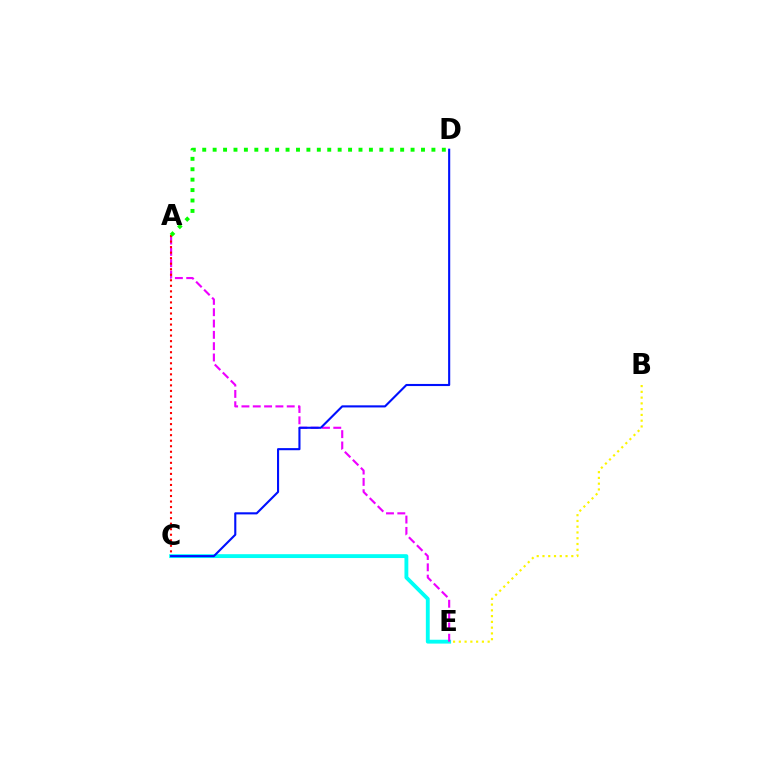{('C', 'E'): [{'color': '#00fff6', 'line_style': 'solid', 'thickness': 2.77}], ('B', 'E'): [{'color': '#fcf500', 'line_style': 'dotted', 'thickness': 1.57}], ('A', 'E'): [{'color': '#ee00ff', 'line_style': 'dashed', 'thickness': 1.54}], ('A', 'C'): [{'color': '#ff0000', 'line_style': 'dotted', 'thickness': 1.5}], ('A', 'D'): [{'color': '#08ff00', 'line_style': 'dotted', 'thickness': 2.83}], ('C', 'D'): [{'color': '#0010ff', 'line_style': 'solid', 'thickness': 1.52}]}